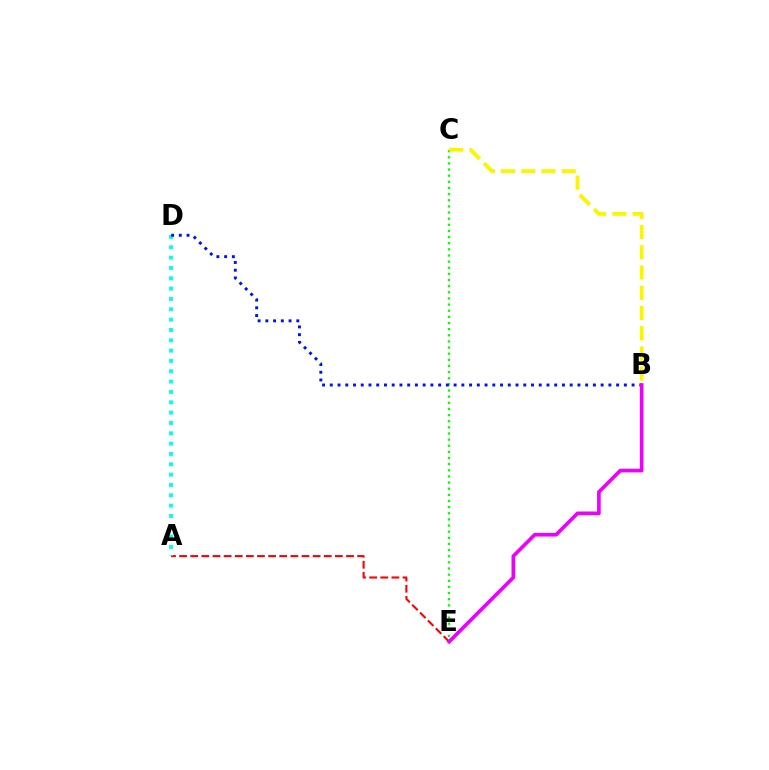{('C', 'E'): [{'color': '#08ff00', 'line_style': 'dotted', 'thickness': 1.67}], ('A', 'E'): [{'color': '#ff0000', 'line_style': 'dashed', 'thickness': 1.51}], ('B', 'C'): [{'color': '#fcf500', 'line_style': 'dashed', 'thickness': 2.75}], ('A', 'D'): [{'color': '#00fff6', 'line_style': 'dotted', 'thickness': 2.81}], ('B', 'D'): [{'color': '#0010ff', 'line_style': 'dotted', 'thickness': 2.1}], ('B', 'E'): [{'color': '#ee00ff', 'line_style': 'solid', 'thickness': 2.63}]}